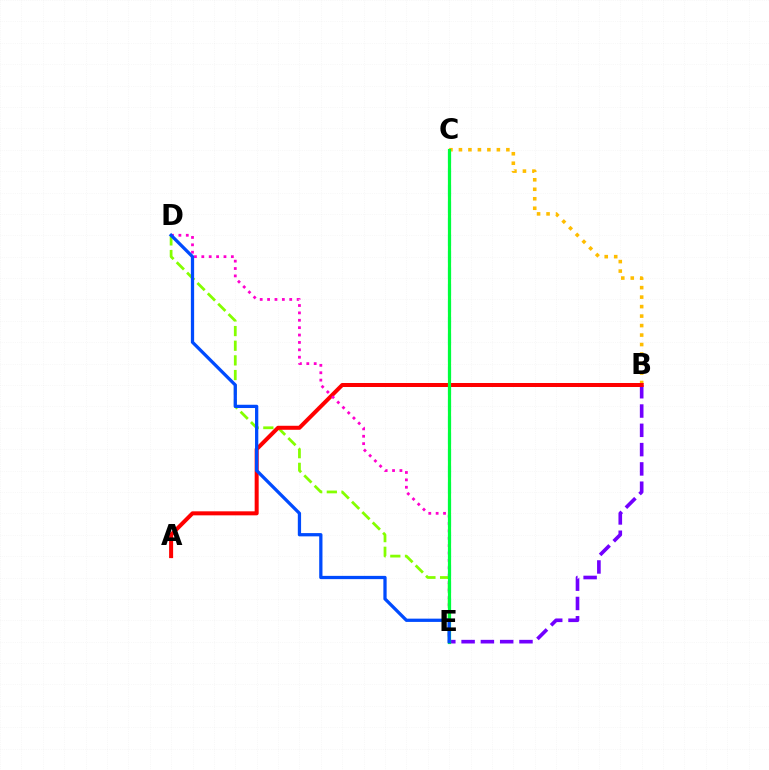{('B', 'E'): [{'color': '#7200ff', 'line_style': 'dashed', 'thickness': 2.62}], ('D', 'E'): [{'color': '#84ff00', 'line_style': 'dashed', 'thickness': 1.99}, {'color': '#ff00cf', 'line_style': 'dotted', 'thickness': 2.01}, {'color': '#004bff', 'line_style': 'solid', 'thickness': 2.35}], ('C', 'E'): [{'color': '#00fff6', 'line_style': 'dashed', 'thickness': 2.24}, {'color': '#00ff39', 'line_style': 'solid', 'thickness': 2.29}], ('B', 'C'): [{'color': '#ffbd00', 'line_style': 'dotted', 'thickness': 2.58}], ('A', 'B'): [{'color': '#ff0000', 'line_style': 'solid', 'thickness': 2.89}]}